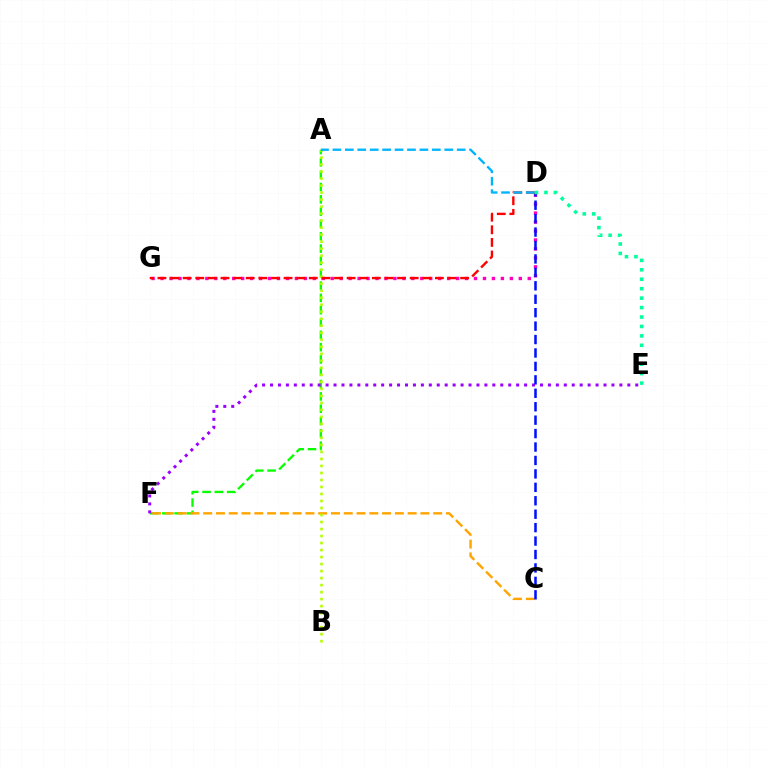{('A', 'F'): [{'color': '#08ff00', 'line_style': 'dashed', 'thickness': 1.67}], ('C', 'F'): [{'color': '#ffa500', 'line_style': 'dashed', 'thickness': 1.74}], ('E', 'F'): [{'color': '#9b00ff', 'line_style': 'dotted', 'thickness': 2.16}], ('D', 'G'): [{'color': '#ff00bd', 'line_style': 'dotted', 'thickness': 2.43}, {'color': '#ff0000', 'line_style': 'dashed', 'thickness': 1.71}], ('C', 'D'): [{'color': '#0010ff', 'line_style': 'dashed', 'thickness': 1.83}], ('A', 'B'): [{'color': '#b3ff00', 'line_style': 'dotted', 'thickness': 1.9}], ('D', 'E'): [{'color': '#00ff9d', 'line_style': 'dotted', 'thickness': 2.57}], ('A', 'D'): [{'color': '#00b5ff', 'line_style': 'dashed', 'thickness': 1.69}]}